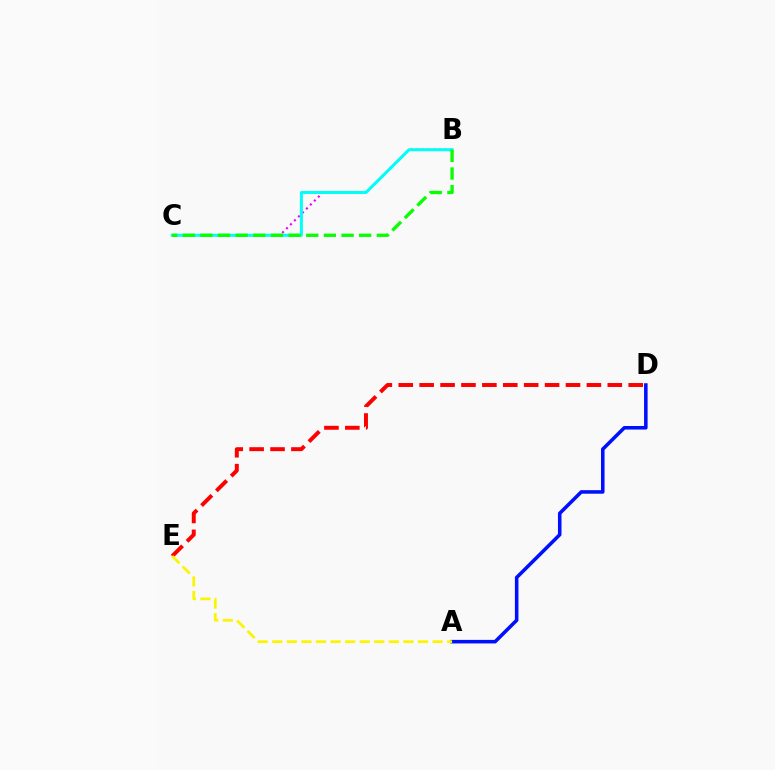{('B', 'C'): [{'color': '#ee00ff', 'line_style': 'dotted', 'thickness': 1.52}, {'color': '#00fff6', 'line_style': 'solid', 'thickness': 2.17}, {'color': '#08ff00', 'line_style': 'dashed', 'thickness': 2.4}], ('D', 'E'): [{'color': '#ff0000', 'line_style': 'dashed', 'thickness': 2.84}], ('A', 'D'): [{'color': '#0010ff', 'line_style': 'solid', 'thickness': 2.56}], ('A', 'E'): [{'color': '#fcf500', 'line_style': 'dashed', 'thickness': 1.98}]}